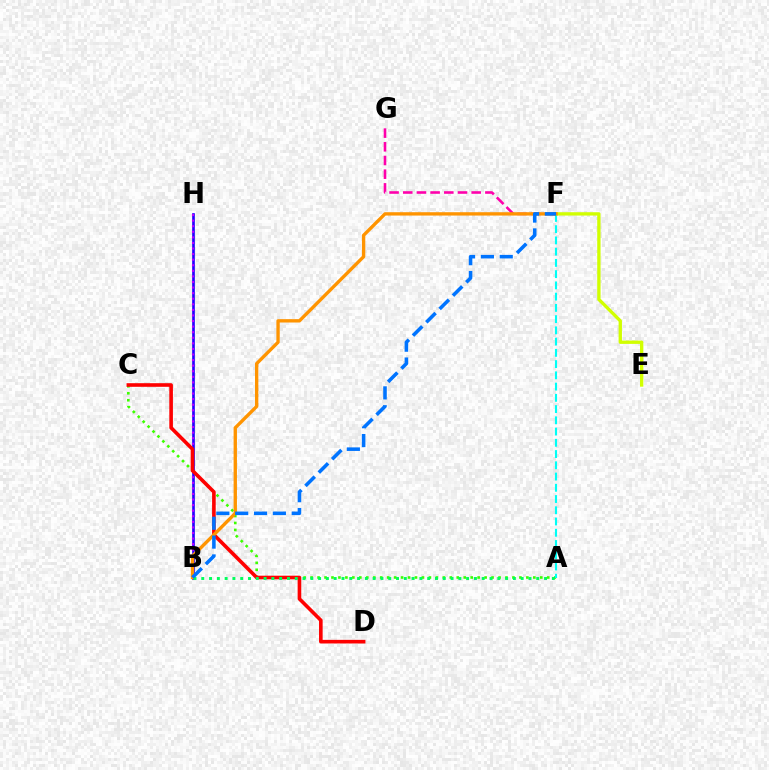{('B', 'H'): [{'color': '#2500ff', 'line_style': 'solid', 'thickness': 1.92}, {'color': '#b900ff', 'line_style': 'dotted', 'thickness': 1.52}], ('A', 'C'): [{'color': '#3dff00', 'line_style': 'dotted', 'thickness': 1.89}], ('F', 'G'): [{'color': '#ff00ac', 'line_style': 'dashed', 'thickness': 1.86}], ('E', 'F'): [{'color': '#d1ff00', 'line_style': 'solid', 'thickness': 2.41}], ('A', 'F'): [{'color': '#00fff6', 'line_style': 'dashed', 'thickness': 1.53}], ('C', 'D'): [{'color': '#ff0000', 'line_style': 'solid', 'thickness': 2.6}], ('B', 'F'): [{'color': '#ff9400', 'line_style': 'solid', 'thickness': 2.41}, {'color': '#0074ff', 'line_style': 'dashed', 'thickness': 2.56}], ('A', 'B'): [{'color': '#00ff5c', 'line_style': 'dotted', 'thickness': 2.12}]}